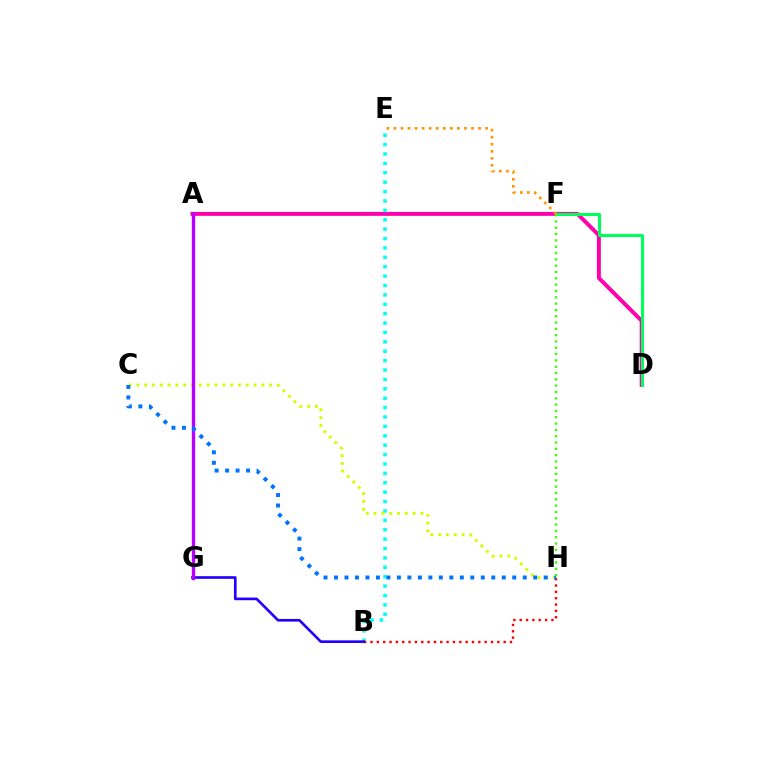{('A', 'D'): [{'color': '#ff00ac', 'line_style': 'solid', 'thickness': 2.83}], ('B', 'E'): [{'color': '#00fff6', 'line_style': 'dotted', 'thickness': 2.55}], ('B', 'H'): [{'color': '#ff0000', 'line_style': 'dotted', 'thickness': 1.72}], ('D', 'F'): [{'color': '#00ff5c', 'line_style': 'solid', 'thickness': 2.2}], ('E', 'F'): [{'color': '#ff9400', 'line_style': 'dotted', 'thickness': 1.92}], ('B', 'G'): [{'color': '#2500ff', 'line_style': 'solid', 'thickness': 1.91}], ('C', 'H'): [{'color': '#d1ff00', 'line_style': 'dotted', 'thickness': 2.12}, {'color': '#0074ff', 'line_style': 'dotted', 'thickness': 2.85}], ('A', 'G'): [{'color': '#b900ff', 'line_style': 'solid', 'thickness': 2.44}], ('F', 'H'): [{'color': '#3dff00', 'line_style': 'dotted', 'thickness': 1.72}]}